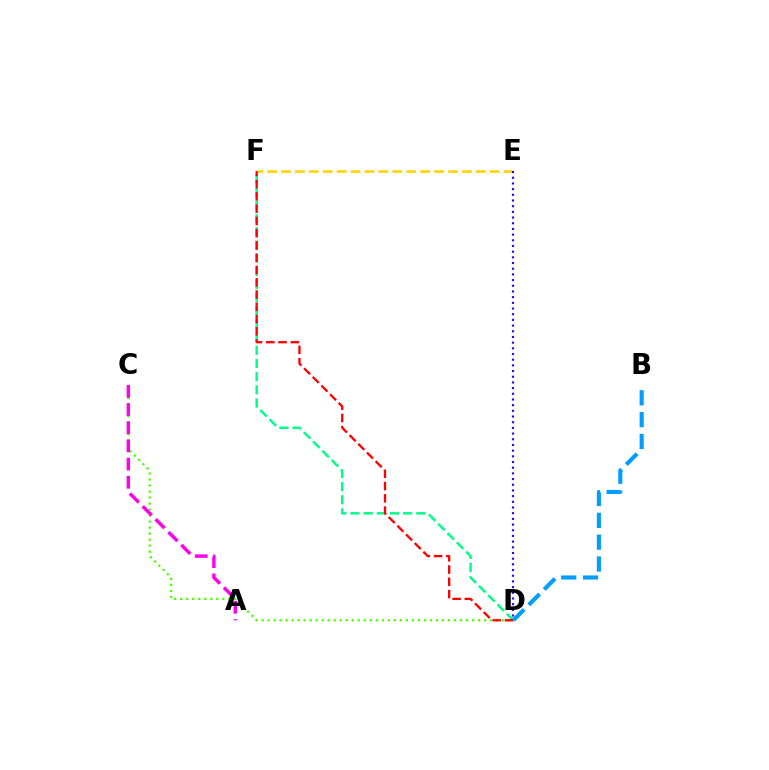{('C', 'D'): [{'color': '#4fff00', 'line_style': 'dotted', 'thickness': 1.63}], ('A', 'C'): [{'color': '#ff00ed', 'line_style': 'dashed', 'thickness': 2.47}], ('D', 'F'): [{'color': '#00ff86', 'line_style': 'dashed', 'thickness': 1.79}, {'color': '#ff0000', 'line_style': 'dashed', 'thickness': 1.67}], ('E', 'F'): [{'color': '#ffd500', 'line_style': 'dashed', 'thickness': 1.89}], ('D', 'E'): [{'color': '#3700ff', 'line_style': 'dotted', 'thickness': 1.54}], ('B', 'D'): [{'color': '#009eff', 'line_style': 'dashed', 'thickness': 2.97}]}